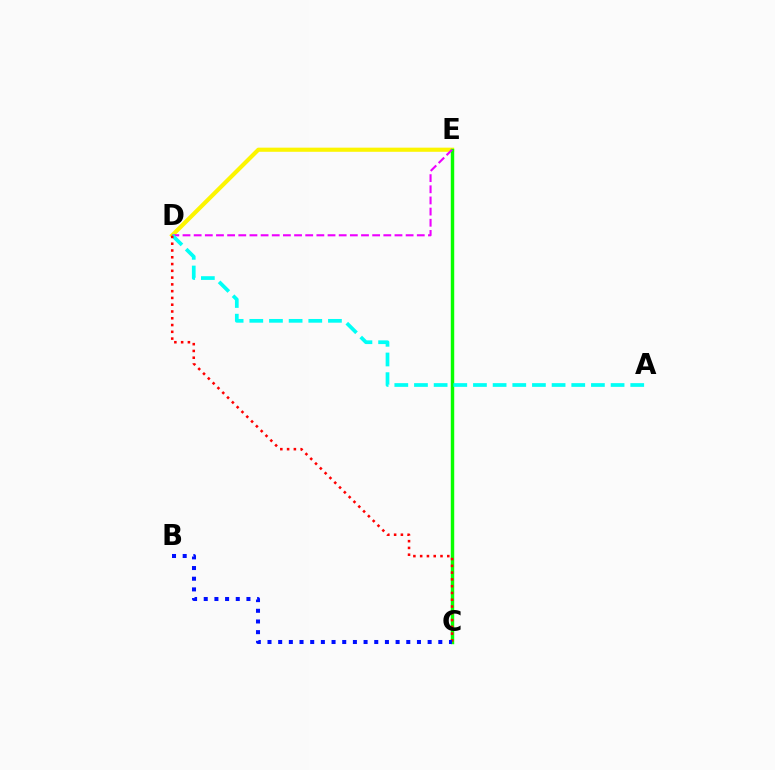{('D', 'E'): [{'color': '#fcf500', 'line_style': 'solid', 'thickness': 2.98}, {'color': '#ee00ff', 'line_style': 'dashed', 'thickness': 1.52}], ('C', 'E'): [{'color': '#08ff00', 'line_style': 'solid', 'thickness': 2.47}], ('A', 'D'): [{'color': '#00fff6', 'line_style': 'dashed', 'thickness': 2.67}], ('C', 'D'): [{'color': '#ff0000', 'line_style': 'dotted', 'thickness': 1.84}], ('B', 'C'): [{'color': '#0010ff', 'line_style': 'dotted', 'thickness': 2.9}]}